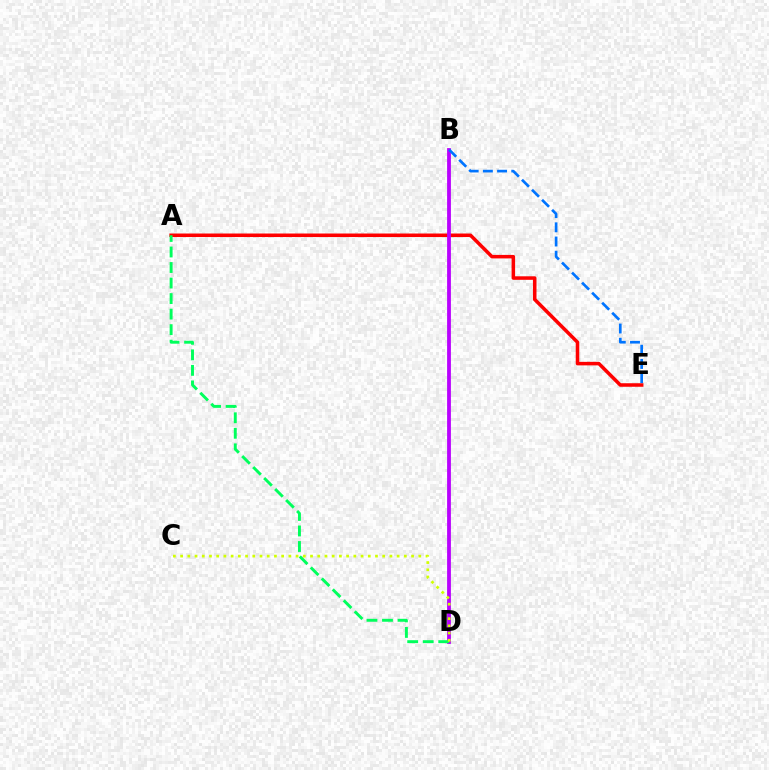{('A', 'E'): [{'color': '#ff0000', 'line_style': 'solid', 'thickness': 2.54}], ('B', 'D'): [{'color': '#b900ff', 'line_style': 'solid', 'thickness': 2.74}], ('B', 'E'): [{'color': '#0074ff', 'line_style': 'dashed', 'thickness': 1.93}], ('A', 'D'): [{'color': '#00ff5c', 'line_style': 'dashed', 'thickness': 2.11}], ('C', 'D'): [{'color': '#d1ff00', 'line_style': 'dotted', 'thickness': 1.96}]}